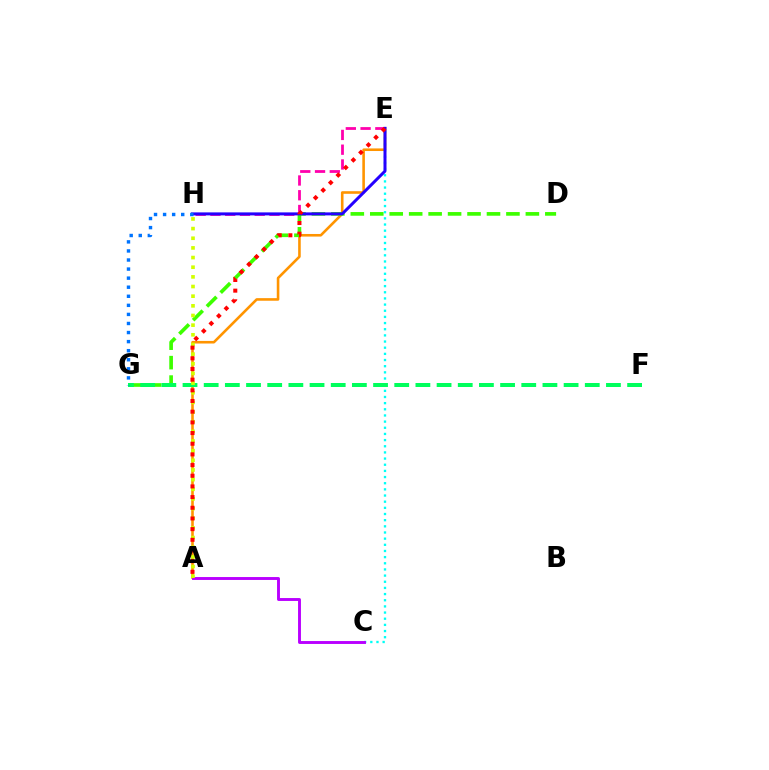{('A', 'E'): [{'color': '#ff9400', 'line_style': 'solid', 'thickness': 1.87}, {'color': '#ff0000', 'line_style': 'dotted', 'thickness': 2.9}], ('C', 'E'): [{'color': '#00fff6', 'line_style': 'dotted', 'thickness': 1.67}], ('E', 'H'): [{'color': '#ff00ac', 'line_style': 'dashed', 'thickness': 2.01}, {'color': '#2500ff', 'line_style': 'solid', 'thickness': 2.16}], ('A', 'C'): [{'color': '#b900ff', 'line_style': 'solid', 'thickness': 2.09}], ('D', 'G'): [{'color': '#3dff00', 'line_style': 'dashed', 'thickness': 2.64}], ('F', 'G'): [{'color': '#00ff5c', 'line_style': 'dashed', 'thickness': 2.88}], ('A', 'H'): [{'color': '#d1ff00', 'line_style': 'dotted', 'thickness': 2.62}], ('G', 'H'): [{'color': '#0074ff', 'line_style': 'dotted', 'thickness': 2.46}]}